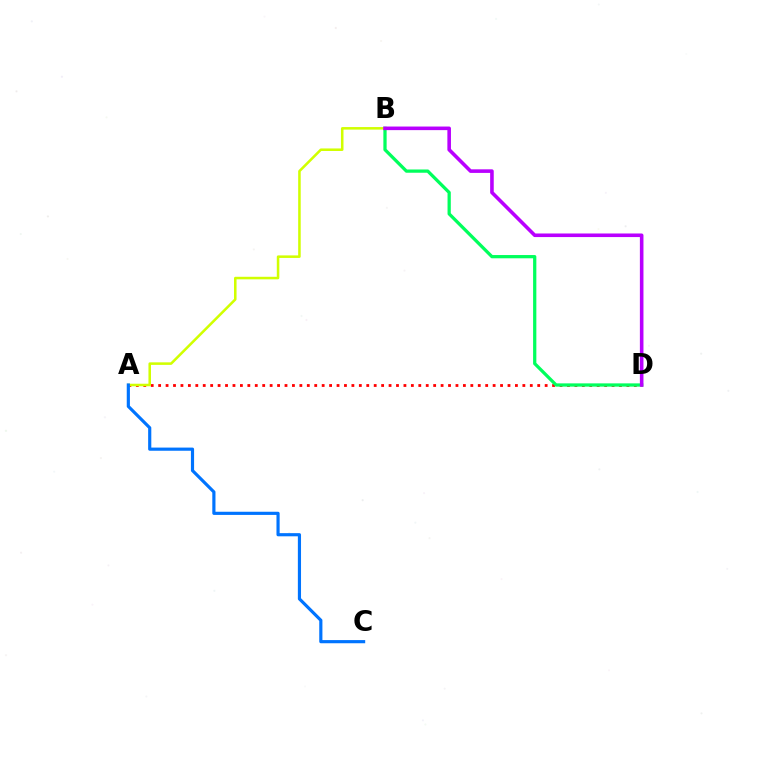{('A', 'D'): [{'color': '#ff0000', 'line_style': 'dotted', 'thickness': 2.02}], ('B', 'D'): [{'color': '#00ff5c', 'line_style': 'solid', 'thickness': 2.34}, {'color': '#b900ff', 'line_style': 'solid', 'thickness': 2.58}], ('A', 'B'): [{'color': '#d1ff00', 'line_style': 'solid', 'thickness': 1.83}], ('A', 'C'): [{'color': '#0074ff', 'line_style': 'solid', 'thickness': 2.28}]}